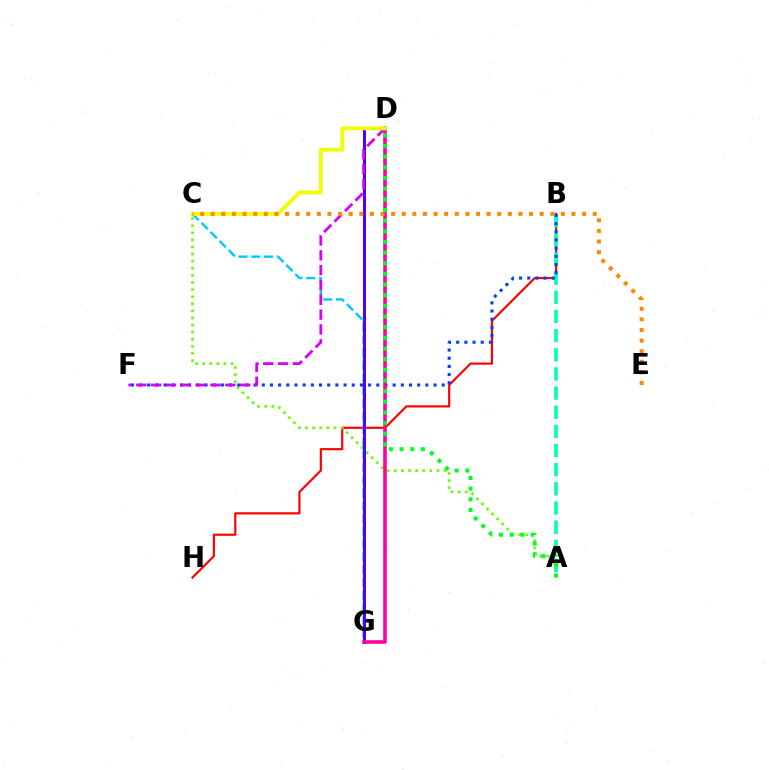{('B', 'H'): [{'color': '#ff0000', 'line_style': 'solid', 'thickness': 1.57}], ('A', 'C'): [{'color': '#66ff00', 'line_style': 'dotted', 'thickness': 1.93}], ('A', 'B'): [{'color': '#00ffaf', 'line_style': 'dashed', 'thickness': 2.6}], ('C', 'G'): [{'color': '#00c7ff', 'line_style': 'dashed', 'thickness': 1.73}], ('D', 'G'): [{'color': '#4f00ff', 'line_style': 'solid', 'thickness': 2.17}, {'color': '#ff00a0', 'line_style': 'solid', 'thickness': 2.58}], ('B', 'F'): [{'color': '#003fff', 'line_style': 'dotted', 'thickness': 2.22}], ('A', 'D'): [{'color': '#00ff27', 'line_style': 'dotted', 'thickness': 2.9}], ('D', 'F'): [{'color': '#d600ff', 'line_style': 'dashed', 'thickness': 2.02}], ('C', 'D'): [{'color': '#eeff00', 'line_style': 'solid', 'thickness': 2.77}], ('C', 'E'): [{'color': '#ff8800', 'line_style': 'dotted', 'thickness': 2.88}]}